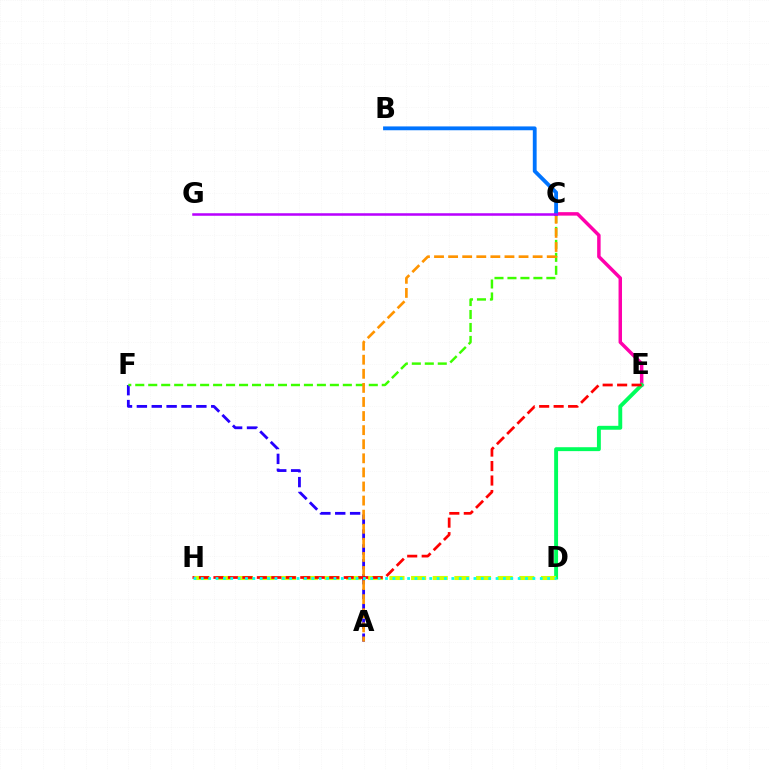{('A', 'F'): [{'color': '#2500ff', 'line_style': 'dashed', 'thickness': 2.02}], ('C', 'E'): [{'color': '#ff00ac', 'line_style': 'solid', 'thickness': 2.49}], ('C', 'F'): [{'color': '#3dff00', 'line_style': 'dashed', 'thickness': 1.76}], ('D', 'E'): [{'color': '#00ff5c', 'line_style': 'solid', 'thickness': 2.81}], ('A', 'C'): [{'color': '#ff9400', 'line_style': 'dashed', 'thickness': 1.91}], ('D', 'H'): [{'color': '#d1ff00', 'line_style': 'dashed', 'thickness': 2.94}, {'color': '#00fff6', 'line_style': 'dotted', 'thickness': 2.0}], ('B', 'C'): [{'color': '#0074ff', 'line_style': 'solid', 'thickness': 2.76}], ('E', 'H'): [{'color': '#ff0000', 'line_style': 'dashed', 'thickness': 1.97}], ('C', 'G'): [{'color': '#b900ff', 'line_style': 'solid', 'thickness': 1.82}]}